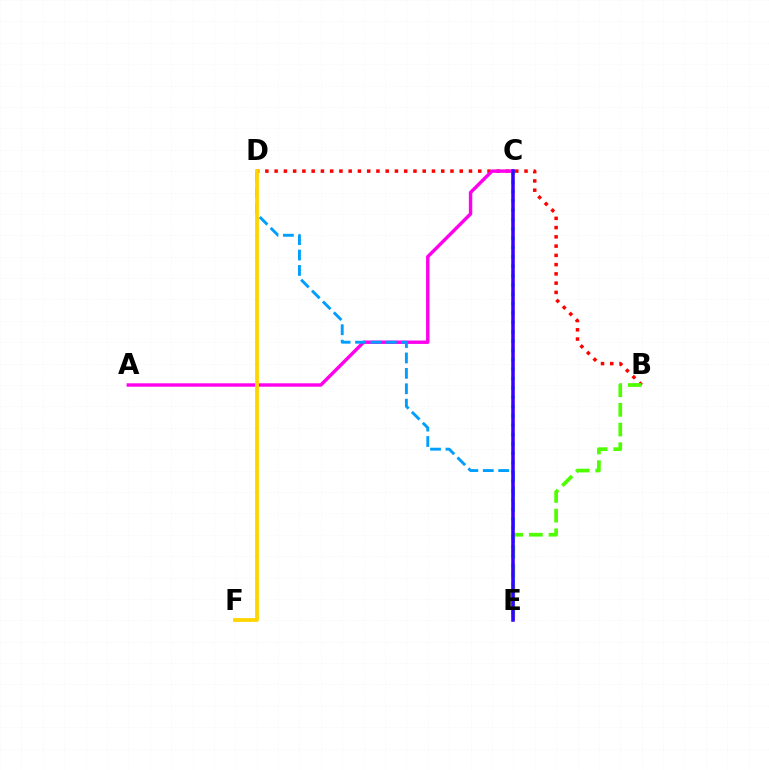{('B', 'D'): [{'color': '#ff0000', 'line_style': 'dotted', 'thickness': 2.51}], ('A', 'C'): [{'color': '#ff00ed', 'line_style': 'solid', 'thickness': 2.47}], ('D', 'E'): [{'color': '#009eff', 'line_style': 'dashed', 'thickness': 2.09}], ('B', 'E'): [{'color': '#4fff00', 'line_style': 'dashed', 'thickness': 2.67}], ('C', 'E'): [{'color': '#00ff86', 'line_style': 'dotted', 'thickness': 2.54}, {'color': '#3700ff', 'line_style': 'solid', 'thickness': 2.54}], ('D', 'F'): [{'color': '#ffd500', 'line_style': 'solid', 'thickness': 2.73}]}